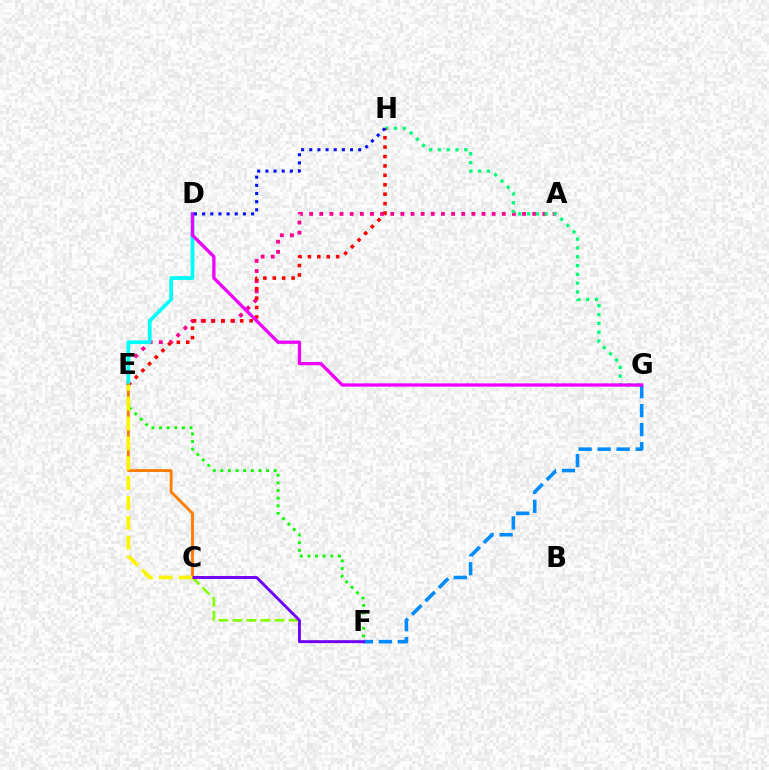{('A', 'E'): [{'color': '#ff0094', 'line_style': 'dotted', 'thickness': 2.76}], ('F', 'G'): [{'color': '#008cff', 'line_style': 'dashed', 'thickness': 2.58}], ('G', 'H'): [{'color': '#00ff74', 'line_style': 'dotted', 'thickness': 2.39}], ('E', 'H'): [{'color': '#ff0000', 'line_style': 'dotted', 'thickness': 2.56}], ('C', 'F'): [{'color': '#84ff00', 'line_style': 'dashed', 'thickness': 1.91}, {'color': '#7200ff', 'line_style': 'solid', 'thickness': 2.09}], ('D', 'E'): [{'color': '#00fff6', 'line_style': 'solid', 'thickness': 2.68}], ('E', 'F'): [{'color': '#08ff00', 'line_style': 'dotted', 'thickness': 2.07}], ('C', 'E'): [{'color': '#ff7c00', 'line_style': 'solid', 'thickness': 2.05}, {'color': '#fcf500', 'line_style': 'dashed', 'thickness': 2.7}], ('D', 'G'): [{'color': '#ee00ff', 'line_style': 'solid', 'thickness': 2.36}], ('D', 'H'): [{'color': '#0010ff', 'line_style': 'dotted', 'thickness': 2.22}]}